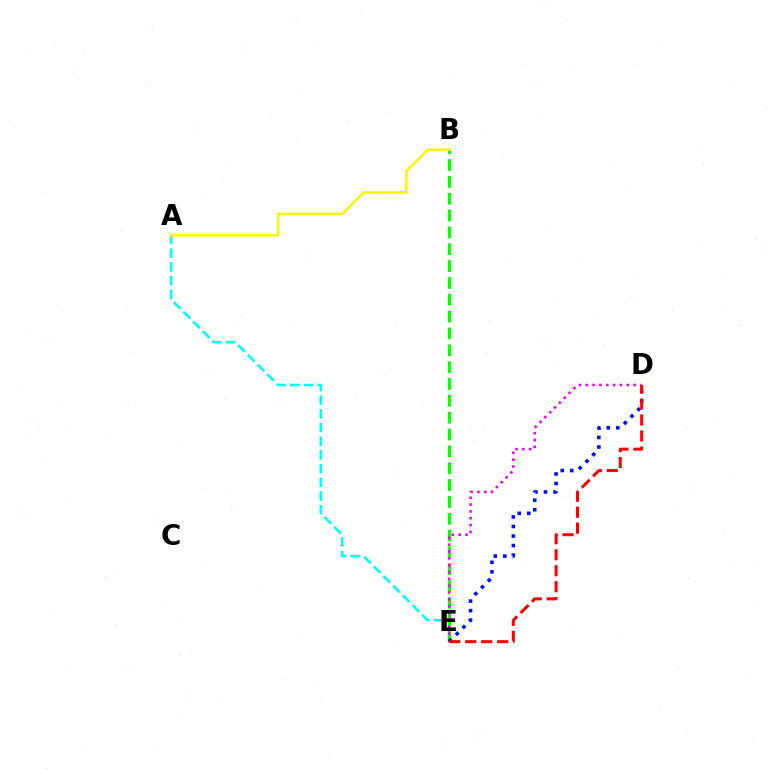{('A', 'E'): [{'color': '#00fff6', 'line_style': 'dashed', 'thickness': 1.86}], ('B', 'E'): [{'color': '#08ff00', 'line_style': 'dashed', 'thickness': 2.29}], ('D', 'E'): [{'color': '#ee00ff', 'line_style': 'dotted', 'thickness': 1.86}, {'color': '#0010ff', 'line_style': 'dotted', 'thickness': 2.59}, {'color': '#ff0000', 'line_style': 'dashed', 'thickness': 2.17}], ('A', 'B'): [{'color': '#fcf500', 'line_style': 'solid', 'thickness': 1.81}]}